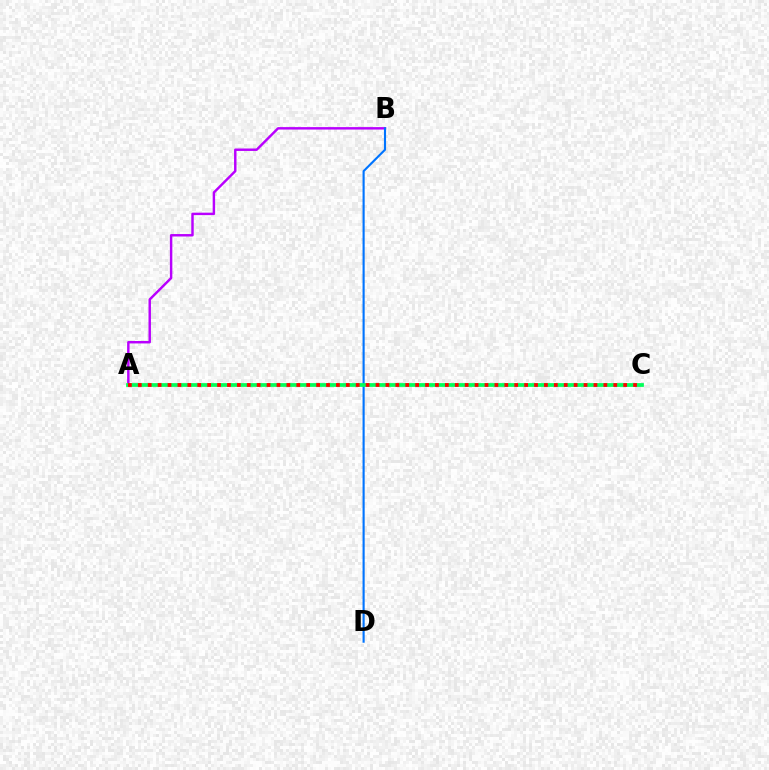{('A', 'B'): [{'color': '#b900ff', 'line_style': 'solid', 'thickness': 1.76}], ('A', 'C'): [{'color': '#d1ff00', 'line_style': 'solid', 'thickness': 1.68}, {'color': '#00ff5c', 'line_style': 'solid', 'thickness': 2.68}, {'color': '#ff0000', 'line_style': 'dotted', 'thickness': 2.69}], ('B', 'D'): [{'color': '#0074ff', 'line_style': 'solid', 'thickness': 1.53}]}